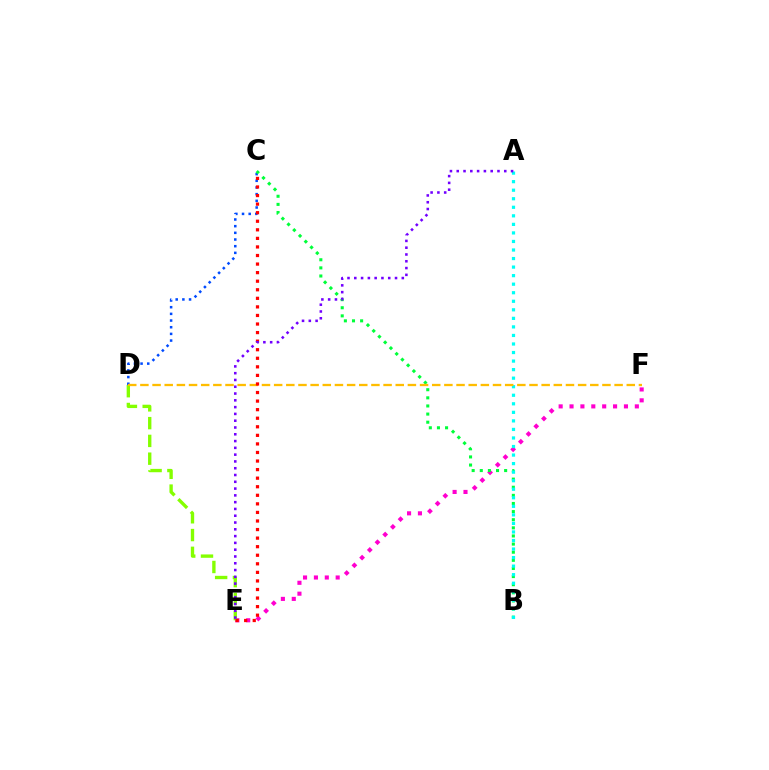{('C', 'D'): [{'color': '#004bff', 'line_style': 'dotted', 'thickness': 1.81}], ('E', 'F'): [{'color': '#ff00cf', 'line_style': 'dotted', 'thickness': 2.96}], ('D', 'E'): [{'color': '#84ff00', 'line_style': 'dashed', 'thickness': 2.41}], ('B', 'C'): [{'color': '#00ff39', 'line_style': 'dotted', 'thickness': 2.21}], ('A', 'B'): [{'color': '#00fff6', 'line_style': 'dotted', 'thickness': 2.32}], ('D', 'F'): [{'color': '#ffbd00', 'line_style': 'dashed', 'thickness': 1.65}], ('C', 'E'): [{'color': '#ff0000', 'line_style': 'dotted', 'thickness': 2.33}], ('A', 'E'): [{'color': '#7200ff', 'line_style': 'dotted', 'thickness': 1.84}]}